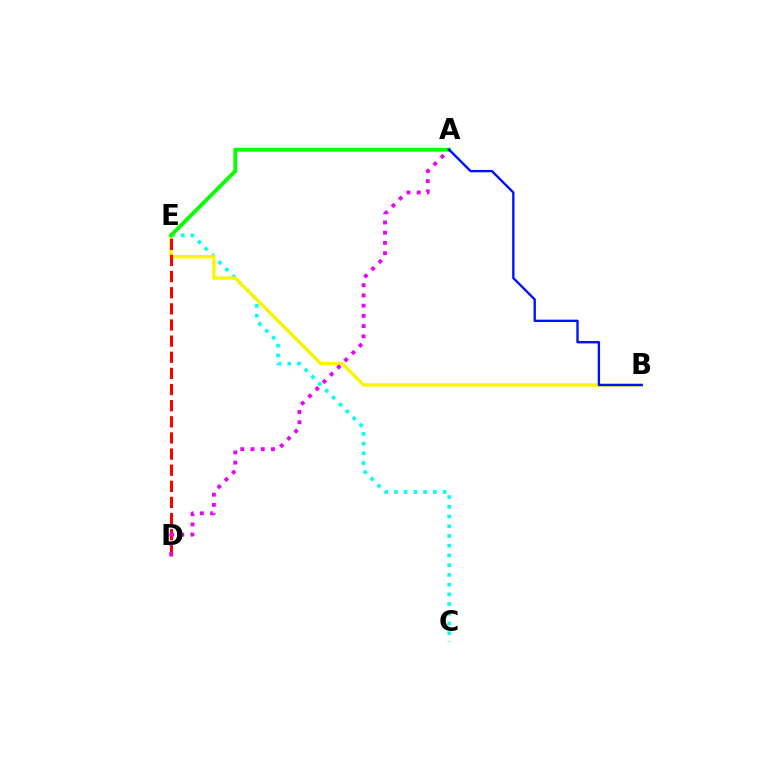{('C', 'E'): [{'color': '#00fff6', 'line_style': 'dotted', 'thickness': 2.64}], ('B', 'E'): [{'color': '#fcf500', 'line_style': 'solid', 'thickness': 2.43}], ('A', 'E'): [{'color': '#08ff00', 'line_style': 'solid', 'thickness': 2.76}], ('D', 'E'): [{'color': '#ff0000', 'line_style': 'dashed', 'thickness': 2.19}], ('A', 'D'): [{'color': '#ee00ff', 'line_style': 'dotted', 'thickness': 2.78}], ('A', 'B'): [{'color': '#0010ff', 'line_style': 'solid', 'thickness': 1.7}]}